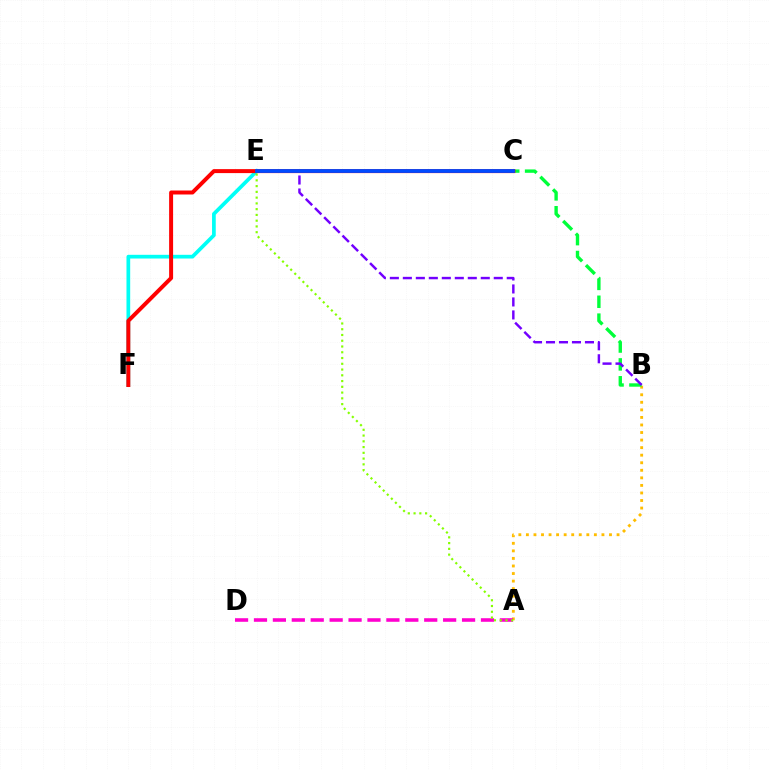{('A', 'B'): [{'color': '#ffbd00', 'line_style': 'dotted', 'thickness': 2.05}], ('B', 'C'): [{'color': '#00ff39', 'line_style': 'dashed', 'thickness': 2.43}], ('A', 'D'): [{'color': '#ff00cf', 'line_style': 'dashed', 'thickness': 2.57}], ('E', 'F'): [{'color': '#00fff6', 'line_style': 'solid', 'thickness': 2.68}], ('A', 'E'): [{'color': '#84ff00', 'line_style': 'dotted', 'thickness': 1.56}], ('B', 'E'): [{'color': '#7200ff', 'line_style': 'dashed', 'thickness': 1.76}], ('C', 'F'): [{'color': '#ff0000', 'line_style': 'solid', 'thickness': 2.86}], ('C', 'E'): [{'color': '#004bff', 'line_style': 'solid', 'thickness': 2.72}]}